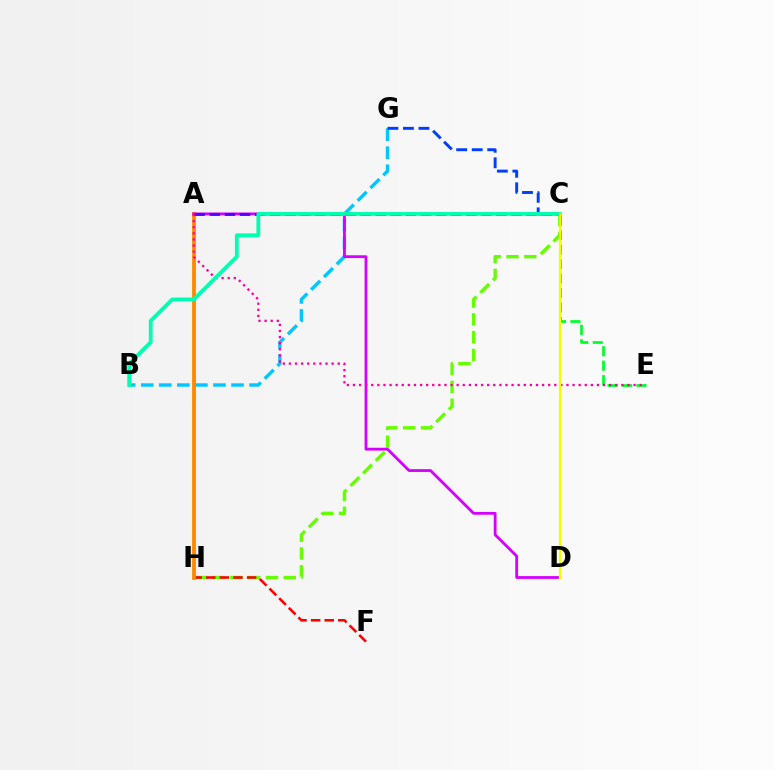{('C', 'H'): [{'color': '#66ff00', 'line_style': 'dashed', 'thickness': 2.42}], ('F', 'H'): [{'color': '#ff0000', 'line_style': 'dashed', 'thickness': 1.85}], ('B', 'G'): [{'color': '#00c7ff', 'line_style': 'dashed', 'thickness': 2.45}], ('A', 'H'): [{'color': '#ff8800', 'line_style': 'solid', 'thickness': 2.73}], ('A', 'D'): [{'color': '#d600ff', 'line_style': 'solid', 'thickness': 2.02}], ('C', 'E'): [{'color': '#00ff27', 'line_style': 'dashed', 'thickness': 1.96}], ('A', 'C'): [{'color': '#4f00ff', 'line_style': 'dashed', 'thickness': 2.05}], ('A', 'E'): [{'color': '#ff00a0', 'line_style': 'dotted', 'thickness': 1.66}], ('C', 'G'): [{'color': '#003fff', 'line_style': 'dashed', 'thickness': 2.11}], ('B', 'C'): [{'color': '#00ffaf', 'line_style': 'solid', 'thickness': 2.73}], ('C', 'D'): [{'color': '#eeff00', 'line_style': 'solid', 'thickness': 1.61}]}